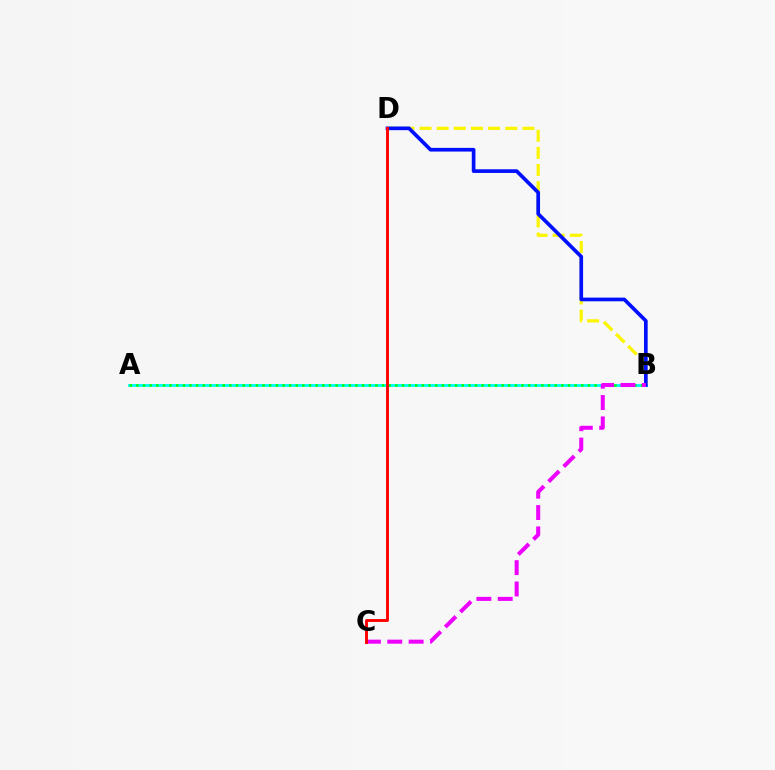{('A', 'B'): [{'color': '#00fff6', 'line_style': 'solid', 'thickness': 2.08}, {'color': '#08ff00', 'line_style': 'dotted', 'thickness': 1.8}], ('B', 'D'): [{'color': '#fcf500', 'line_style': 'dashed', 'thickness': 2.33}, {'color': '#0010ff', 'line_style': 'solid', 'thickness': 2.65}], ('B', 'C'): [{'color': '#ee00ff', 'line_style': 'dashed', 'thickness': 2.9}], ('C', 'D'): [{'color': '#ff0000', 'line_style': 'solid', 'thickness': 2.09}]}